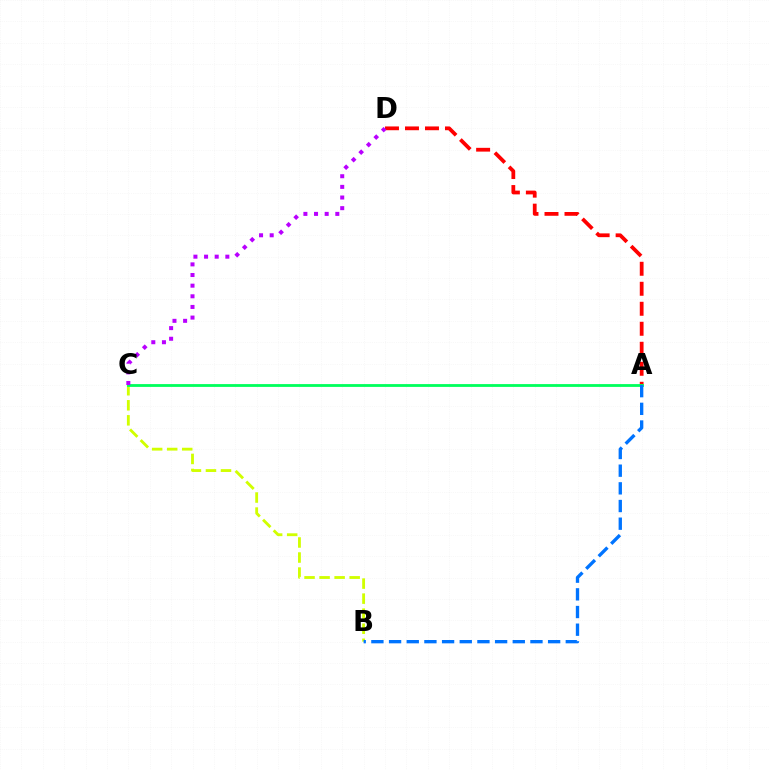{('A', 'D'): [{'color': '#ff0000', 'line_style': 'dashed', 'thickness': 2.72}], ('B', 'C'): [{'color': '#d1ff00', 'line_style': 'dashed', 'thickness': 2.04}], ('A', 'C'): [{'color': '#00ff5c', 'line_style': 'solid', 'thickness': 2.02}], ('C', 'D'): [{'color': '#b900ff', 'line_style': 'dotted', 'thickness': 2.89}], ('A', 'B'): [{'color': '#0074ff', 'line_style': 'dashed', 'thickness': 2.4}]}